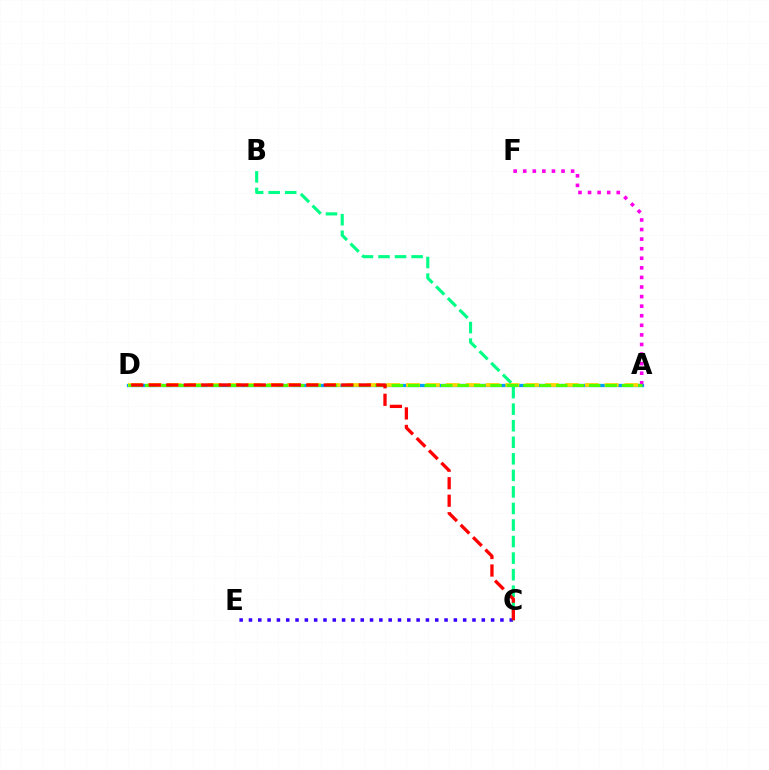{('A', 'D'): [{'color': '#009eff', 'line_style': 'solid', 'thickness': 2.35}, {'color': '#ffd500', 'line_style': 'dashed', 'thickness': 2.7}, {'color': '#4fff00', 'line_style': 'dashed', 'thickness': 2.23}], ('A', 'F'): [{'color': '#ff00ed', 'line_style': 'dotted', 'thickness': 2.6}], ('C', 'E'): [{'color': '#3700ff', 'line_style': 'dotted', 'thickness': 2.53}], ('B', 'C'): [{'color': '#00ff86', 'line_style': 'dashed', 'thickness': 2.25}], ('C', 'D'): [{'color': '#ff0000', 'line_style': 'dashed', 'thickness': 2.38}]}